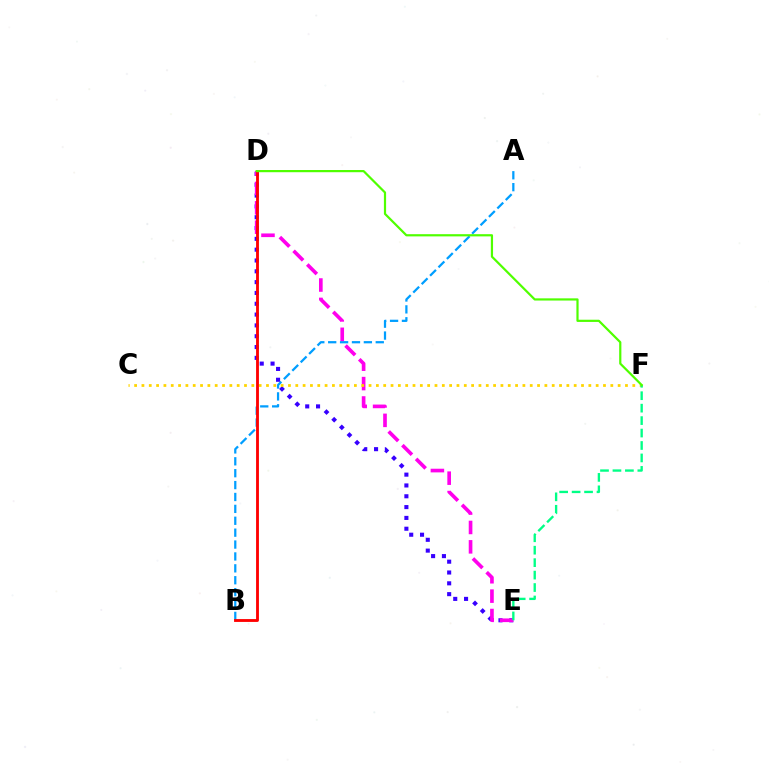{('A', 'B'): [{'color': '#009eff', 'line_style': 'dashed', 'thickness': 1.62}], ('D', 'E'): [{'color': '#3700ff', 'line_style': 'dotted', 'thickness': 2.94}, {'color': '#ff00ed', 'line_style': 'dashed', 'thickness': 2.63}], ('C', 'F'): [{'color': '#ffd500', 'line_style': 'dotted', 'thickness': 1.99}], ('B', 'D'): [{'color': '#ff0000', 'line_style': 'solid', 'thickness': 2.05}], ('E', 'F'): [{'color': '#00ff86', 'line_style': 'dashed', 'thickness': 1.69}], ('D', 'F'): [{'color': '#4fff00', 'line_style': 'solid', 'thickness': 1.59}]}